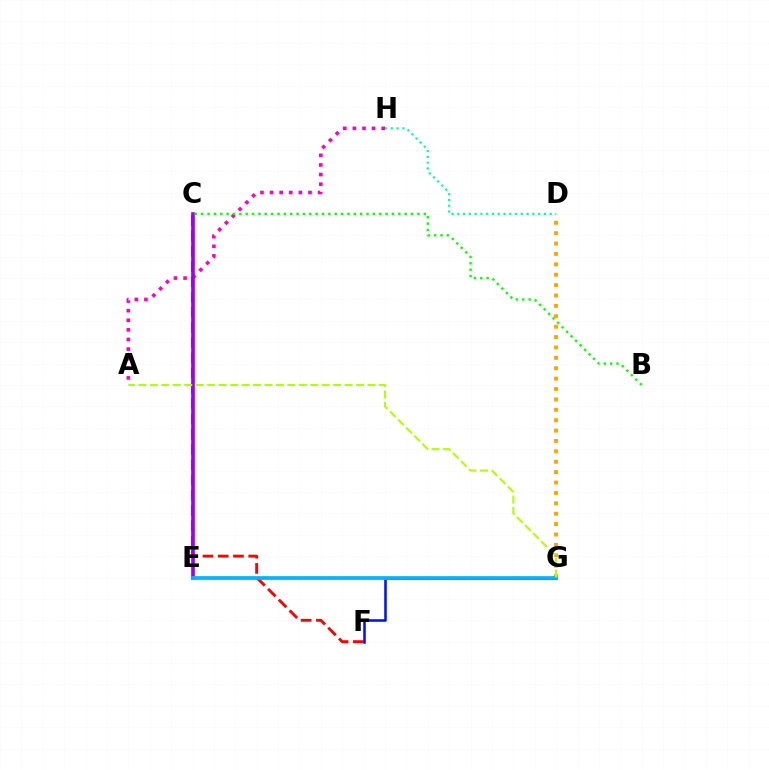{('C', 'F'): [{'color': '#ff0000', 'line_style': 'dashed', 'thickness': 2.07}], ('A', 'H'): [{'color': '#ff00bd', 'line_style': 'dotted', 'thickness': 2.61}], ('F', 'G'): [{'color': '#0010ff', 'line_style': 'solid', 'thickness': 1.83}], ('C', 'E'): [{'color': '#9b00ff', 'line_style': 'solid', 'thickness': 2.62}], ('D', 'H'): [{'color': '#00ff9d', 'line_style': 'dotted', 'thickness': 1.57}], ('B', 'C'): [{'color': '#08ff00', 'line_style': 'dotted', 'thickness': 1.73}], ('D', 'G'): [{'color': '#ffa500', 'line_style': 'dotted', 'thickness': 2.82}], ('E', 'G'): [{'color': '#00b5ff', 'line_style': 'solid', 'thickness': 2.67}], ('A', 'G'): [{'color': '#b3ff00', 'line_style': 'dashed', 'thickness': 1.56}]}